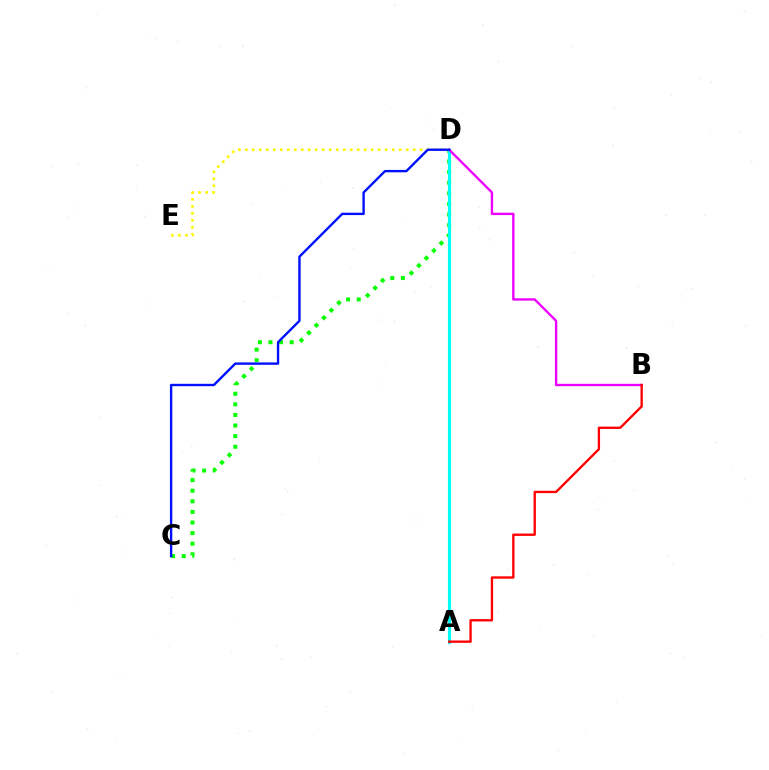{('C', 'D'): [{'color': '#08ff00', 'line_style': 'dotted', 'thickness': 2.88}, {'color': '#0010ff', 'line_style': 'solid', 'thickness': 1.71}], ('D', 'E'): [{'color': '#fcf500', 'line_style': 'dotted', 'thickness': 1.9}], ('A', 'D'): [{'color': '#00fff6', 'line_style': 'solid', 'thickness': 2.25}], ('B', 'D'): [{'color': '#ee00ff', 'line_style': 'solid', 'thickness': 1.71}], ('A', 'B'): [{'color': '#ff0000', 'line_style': 'solid', 'thickness': 1.68}]}